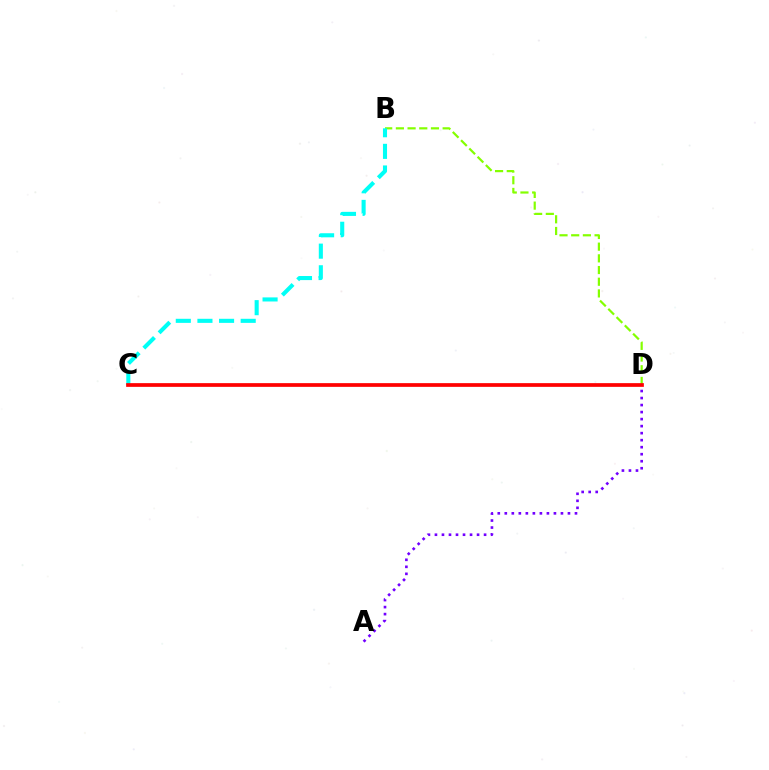{('A', 'D'): [{'color': '#7200ff', 'line_style': 'dotted', 'thickness': 1.91}], ('B', 'D'): [{'color': '#84ff00', 'line_style': 'dashed', 'thickness': 1.59}], ('B', 'C'): [{'color': '#00fff6', 'line_style': 'dashed', 'thickness': 2.94}], ('C', 'D'): [{'color': '#ff0000', 'line_style': 'solid', 'thickness': 2.67}]}